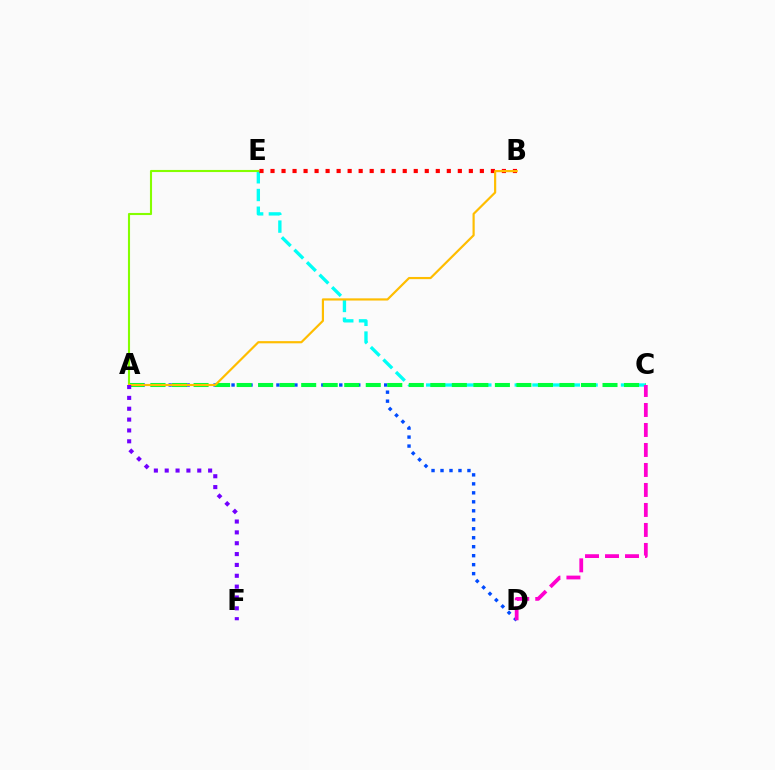{('C', 'E'): [{'color': '#00fff6', 'line_style': 'dashed', 'thickness': 2.41}], ('B', 'E'): [{'color': '#ff0000', 'line_style': 'dotted', 'thickness': 2.99}], ('A', 'D'): [{'color': '#004bff', 'line_style': 'dotted', 'thickness': 2.44}], ('A', 'C'): [{'color': '#00ff39', 'line_style': 'dashed', 'thickness': 2.92}], ('A', 'E'): [{'color': '#84ff00', 'line_style': 'solid', 'thickness': 1.52}], ('A', 'B'): [{'color': '#ffbd00', 'line_style': 'solid', 'thickness': 1.57}], ('A', 'F'): [{'color': '#7200ff', 'line_style': 'dotted', 'thickness': 2.95}], ('C', 'D'): [{'color': '#ff00cf', 'line_style': 'dashed', 'thickness': 2.72}]}